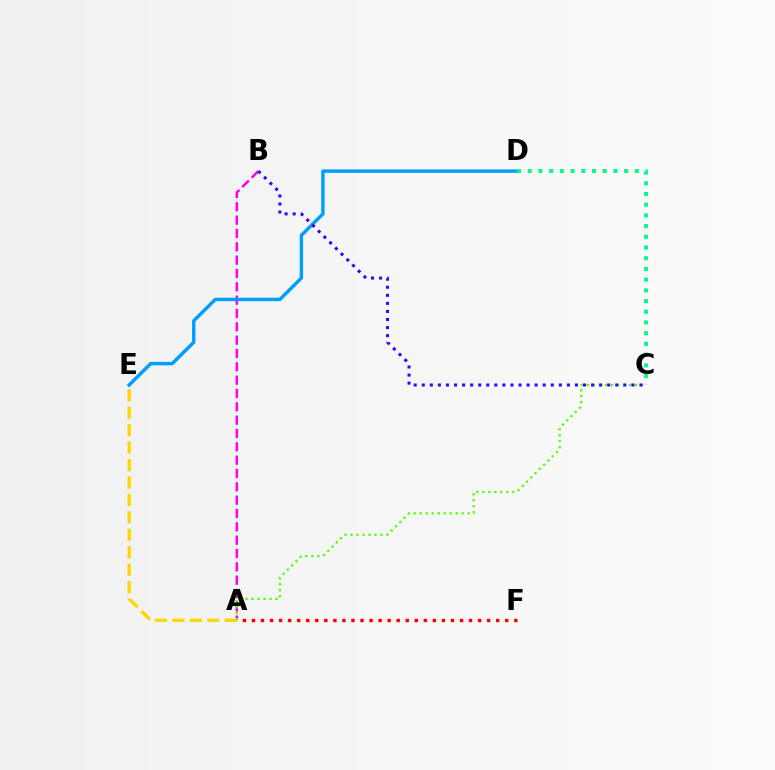{('A', 'B'): [{'color': '#ff00ed', 'line_style': 'dashed', 'thickness': 1.81}], ('D', 'E'): [{'color': '#009eff', 'line_style': 'solid', 'thickness': 2.48}], ('A', 'C'): [{'color': '#4fff00', 'line_style': 'dotted', 'thickness': 1.63}], ('A', 'E'): [{'color': '#ffd500', 'line_style': 'dashed', 'thickness': 2.37}], ('C', 'D'): [{'color': '#00ff86', 'line_style': 'dotted', 'thickness': 2.91}], ('B', 'C'): [{'color': '#3700ff', 'line_style': 'dotted', 'thickness': 2.19}], ('A', 'F'): [{'color': '#ff0000', 'line_style': 'dotted', 'thickness': 2.46}]}